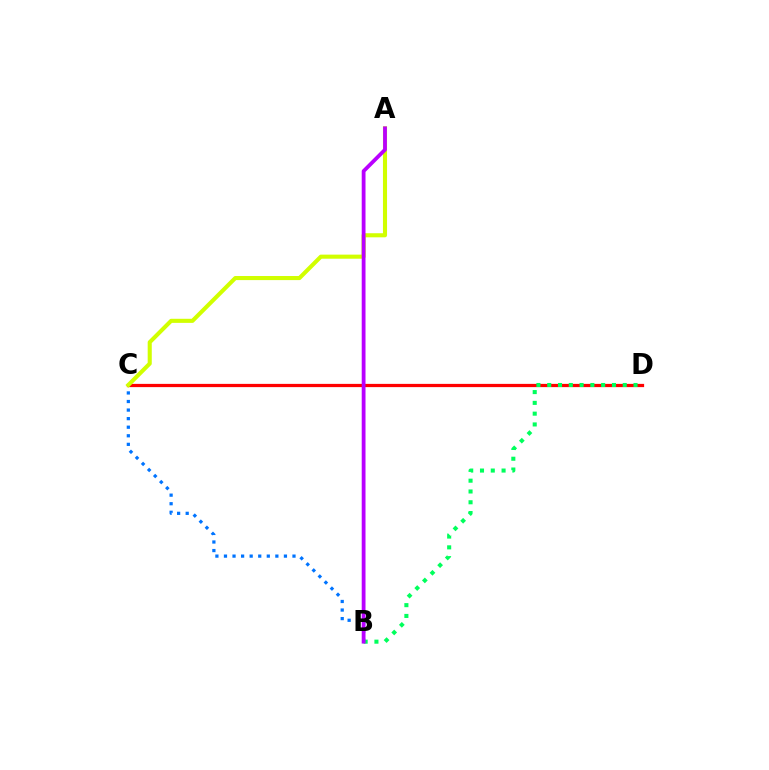{('B', 'C'): [{'color': '#0074ff', 'line_style': 'dotted', 'thickness': 2.33}], ('C', 'D'): [{'color': '#ff0000', 'line_style': 'solid', 'thickness': 2.33}], ('A', 'C'): [{'color': '#d1ff00', 'line_style': 'solid', 'thickness': 2.94}], ('B', 'D'): [{'color': '#00ff5c', 'line_style': 'dotted', 'thickness': 2.93}], ('A', 'B'): [{'color': '#b900ff', 'line_style': 'solid', 'thickness': 2.73}]}